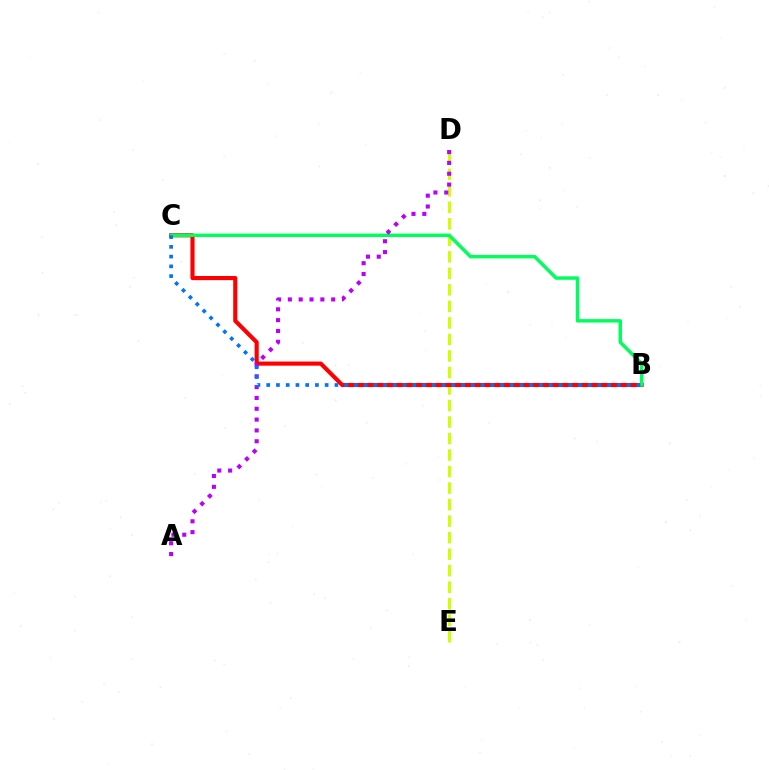{('D', 'E'): [{'color': '#d1ff00', 'line_style': 'dashed', 'thickness': 2.24}], ('B', 'C'): [{'color': '#ff0000', 'line_style': 'solid', 'thickness': 2.98}, {'color': '#00ff5c', 'line_style': 'solid', 'thickness': 2.48}, {'color': '#0074ff', 'line_style': 'dotted', 'thickness': 2.65}], ('A', 'D'): [{'color': '#b900ff', 'line_style': 'dotted', 'thickness': 2.94}]}